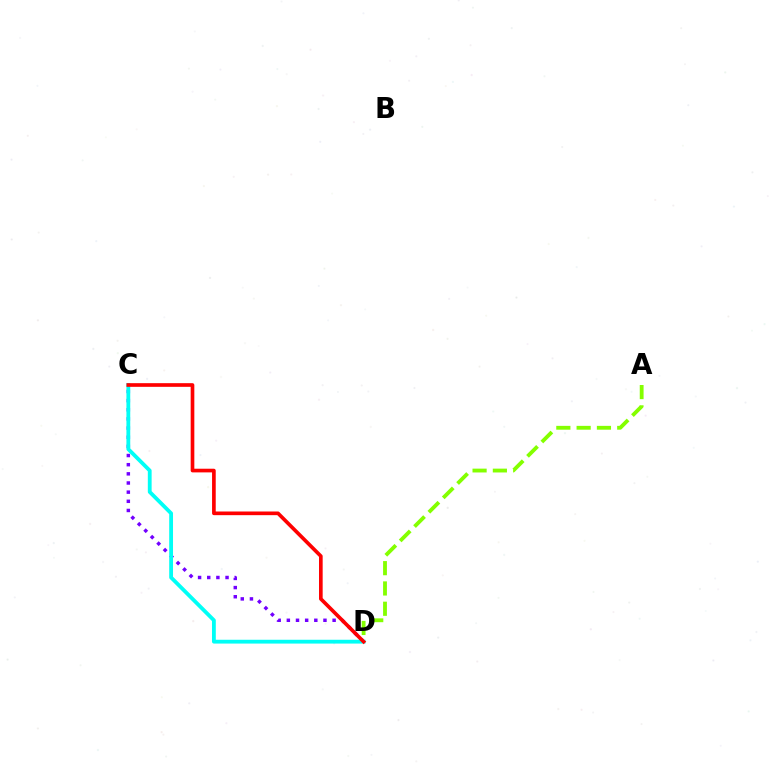{('C', 'D'): [{'color': '#7200ff', 'line_style': 'dotted', 'thickness': 2.49}, {'color': '#00fff6', 'line_style': 'solid', 'thickness': 2.75}, {'color': '#ff0000', 'line_style': 'solid', 'thickness': 2.64}], ('A', 'D'): [{'color': '#84ff00', 'line_style': 'dashed', 'thickness': 2.76}]}